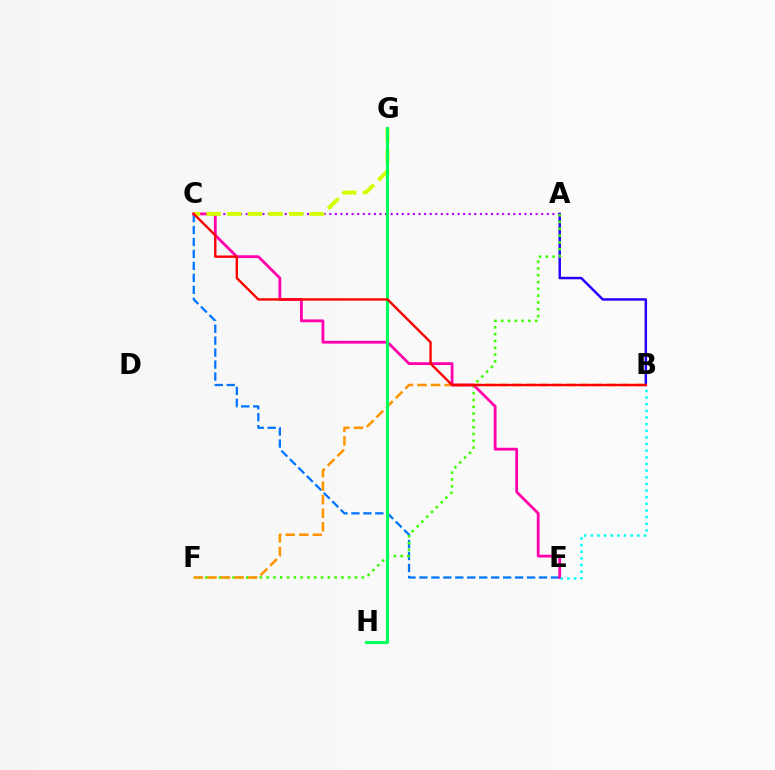{('A', 'C'): [{'color': '#b900ff', 'line_style': 'dotted', 'thickness': 1.52}], ('C', 'E'): [{'color': '#0074ff', 'line_style': 'dashed', 'thickness': 1.62}, {'color': '#ff00ac', 'line_style': 'solid', 'thickness': 2.02}], ('A', 'B'): [{'color': '#2500ff', 'line_style': 'solid', 'thickness': 1.78}], ('A', 'F'): [{'color': '#3dff00', 'line_style': 'dotted', 'thickness': 1.85}], ('C', 'G'): [{'color': '#d1ff00', 'line_style': 'dashed', 'thickness': 2.8}], ('B', 'E'): [{'color': '#00fff6', 'line_style': 'dotted', 'thickness': 1.8}], ('B', 'F'): [{'color': '#ff9400', 'line_style': 'dashed', 'thickness': 1.84}], ('G', 'H'): [{'color': '#00ff5c', 'line_style': 'solid', 'thickness': 2.19}], ('B', 'C'): [{'color': '#ff0000', 'line_style': 'solid', 'thickness': 1.72}]}